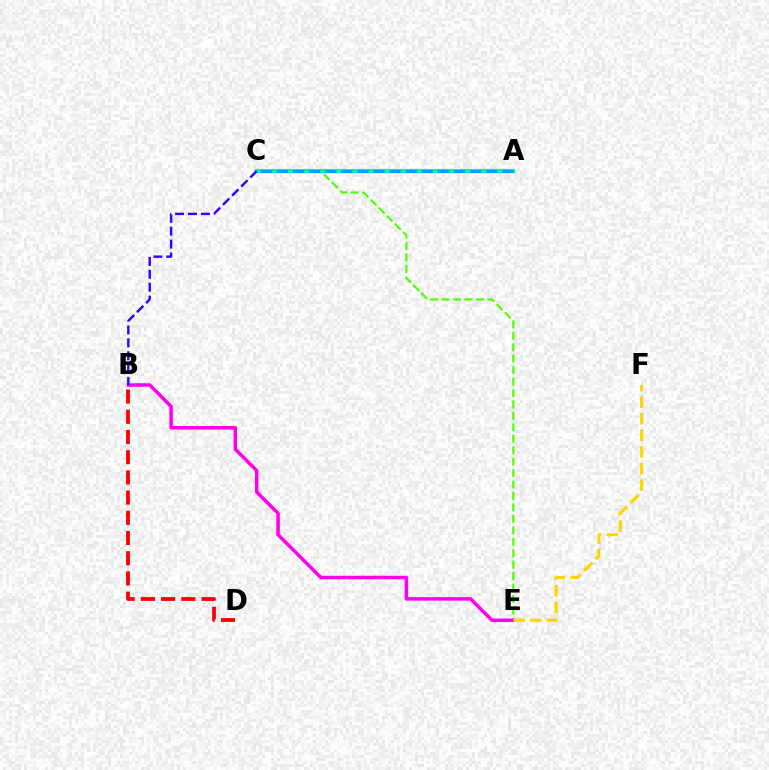{('C', 'E'): [{'color': '#4fff00', 'line_style': 'dashed', 'thickness': 1.55}], ('A', 'C'): [{'color': '#00ff86', 'line_style': 'solid', 'thickness': 2.98}, {'color': '#009eff', 'line_style': 'dashed', 'thickness': 2.19}], ('B', 'E'): [{'color': '#ff00ed', 'line_style': 'solid', 'thickness': 2.52}], ('B', 'C'): [{'color': '#3700ff', 'line_style': 'dashed', 'thickness': 1.75}], ('B', 'D'): [{'color': '#ff0000', 'line_style': 'dashed', 'thickness': 2.75}], ('E', 'F'): [{'color': '#ffd500', 'line_style': 'dashed', 'thickness': 2.26}]}